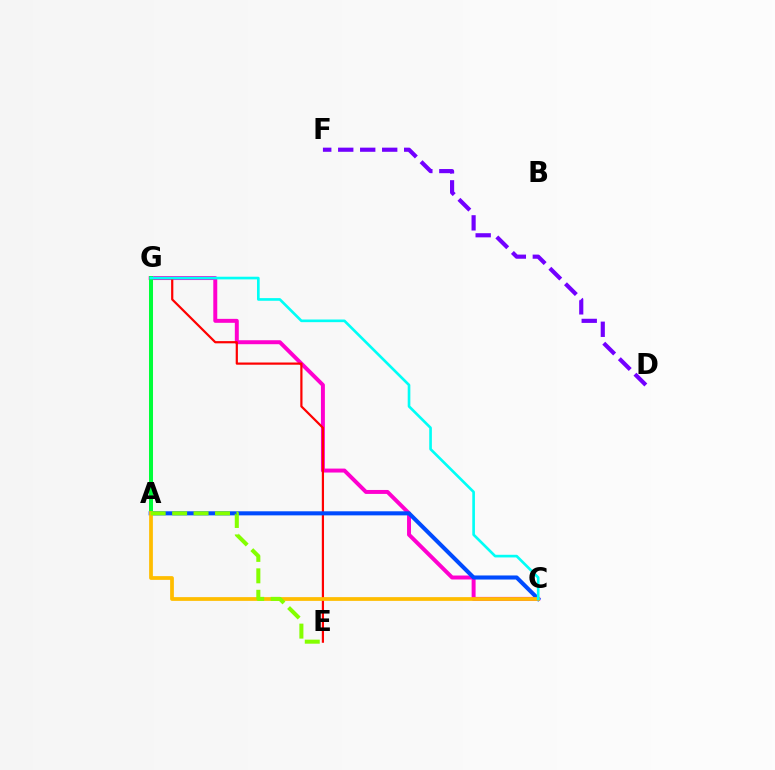{('C', 'G'): [{'color': '#ff00cf', 'line_style': 'solid', 'thickness': 2.85}, {'color': '#00fff6', 'line_style': 'solid', 'thickness': 1.91}], ('A', 'G'): [{'color': '#00ff39', 'line_style': 'solid', 'thickness': 2.88}], ('E', 'G'): [{'color': '#ff0000', 'line_style': 'solid', 'thickness': 1.59}], ('D', 'F'): [{'color': '#7200ff', 'line_style': 'dashed', 'thickness': 2.99}], ('A', 'C'): [{'color': '#004bff', 'line_style': 'solid', 'thickness': 2.93}, {'color': '#ffbd00', 'line_style': 'solid', 'thickness': 2.7}], ('A', 'E'): [{'color': '#84ff00', 'line_style': 'dashed', 'thickness': 2.91}]}